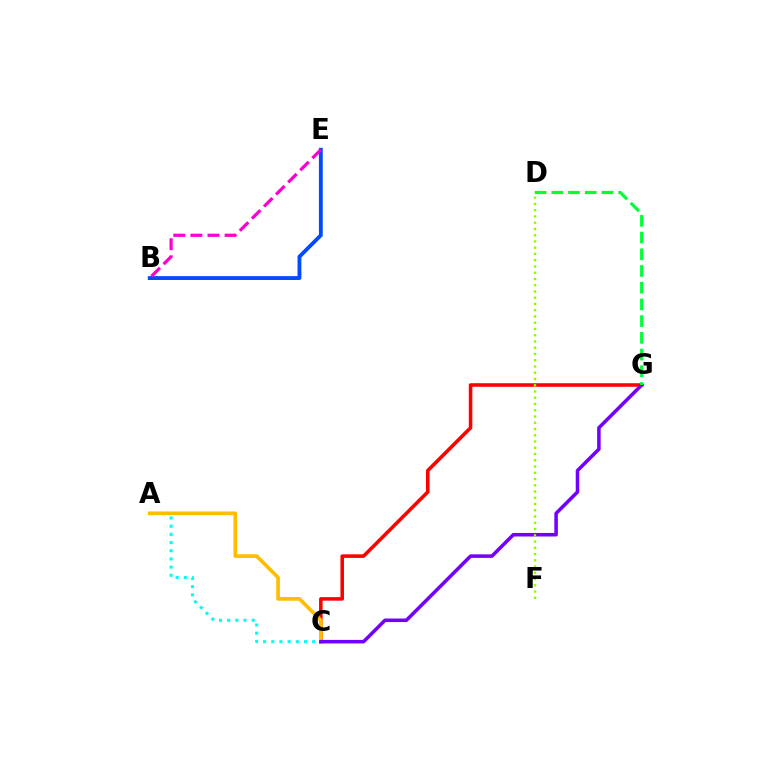{('C', 'G'): [{'color': '#ff0000', 'line_style': 'solid', 'thickness': 2.56}, {'color': '#7200ff', 'line_style': 'solid', 'thickness': 2.55}], ('A', 'C'): [{'color': '#00fff6', 'line_style': 'dotted', 'thickness': 2.22}, {'color': '#ffbd00', 'line_style': 'solid', 'thickness': 2.64}], ('B', 'E'): [{'color': '#004bff', 'line_style': 'solid', 'thickness': 2.77}, {'color': '#ff00cf', 'line_style': 'dashed', 'thickness': 2.32}], ('D', 'G'): [{'color': '#00ff39', 'line_style': 'dashed', 'thickness': 2.27}], ('D', 'F'): [{'color': '#84ff00', 'line_style': 'dotted', 'thickness': 1.7}]}